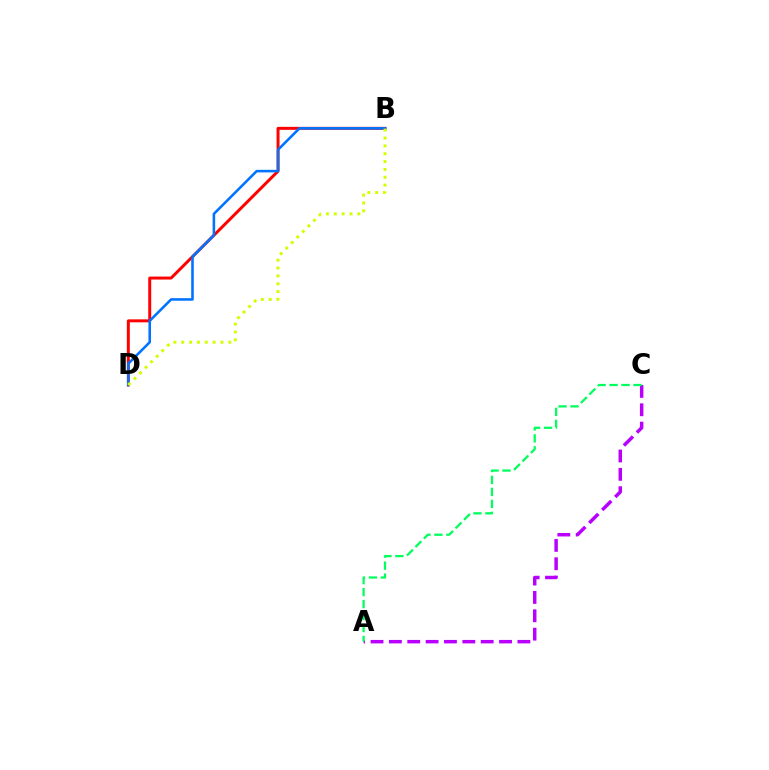{('B', 'D'): [{'color': '#ff0000', 'line_style': 'solid', 'thickness': 2.14}, {'color': '#0074ff', 'line_style': 'solid', 'thickness': 1.85}, {'color': '#d1ff00', 'line_style': 'dotted', 'thickness': 2.13}], ('A', 'C'): [{'color': '#b900ff', 'line_style': 'dashed', 'thickness': 2.49}, {'color': '#00ff5c', 'line_style': 'dashed', 'thickness': 1.63}]}